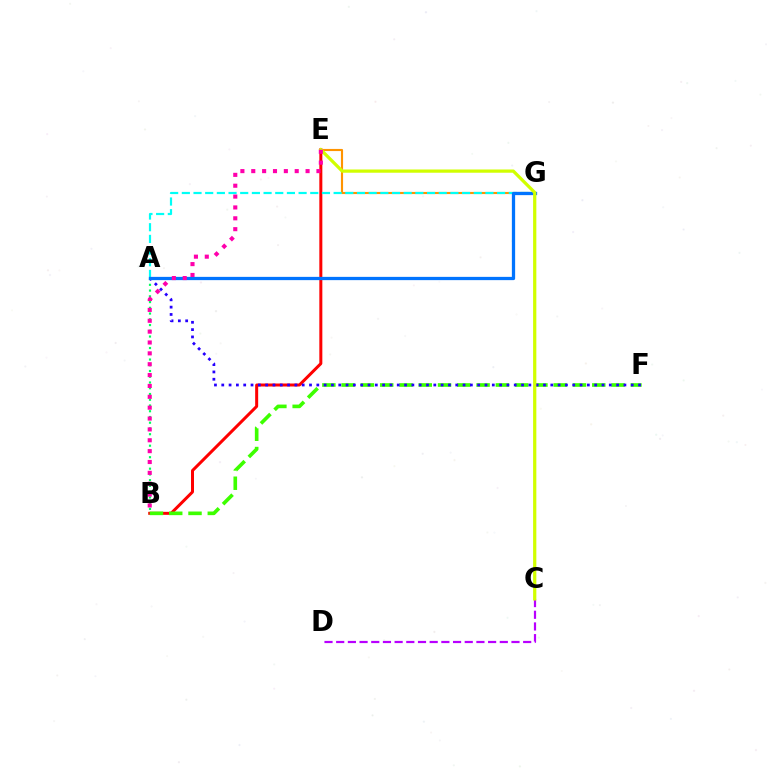{('B', 'E'): [{'color': '#ff0000', 'line_style': 'solid', 'thickness': 2.16}, {'color': '#ff00ac', 'line_style': 'dotted', 'thickness': 2.95}], ('E', 'G'): [{'color': '#ff9400', 'line_style': 'solid', 'thickness': 1.54}], ('B', 'F'): [{'color': '#3dff00', 'line_style': 'dashed', 'thickness': 2.62}], ('A', 'B'): [{'color': '#00ff5c', 'line_style': 'dotted', 'thickness': 1.56}], ('A', 'F'): [{'color': '#2500ff', 'line_style': 'dotted', 'thickness': 1.99}], ('C', 'D'): [{'color': '#b900ff', 'line_style': 'dashed', 'thickness': 1.59}], ('A', 'G'): [{'color': '#00fff6', 'line_style': 'dashed', 'thickness': 1.59}, {'color': '#0074ff', 'line_style': 'solid', 'thickness': 2.35}], ('C', 'E'): [{'color': '#d1ff00', 'line_style': 'solid', 'thickness': 2.33}]}